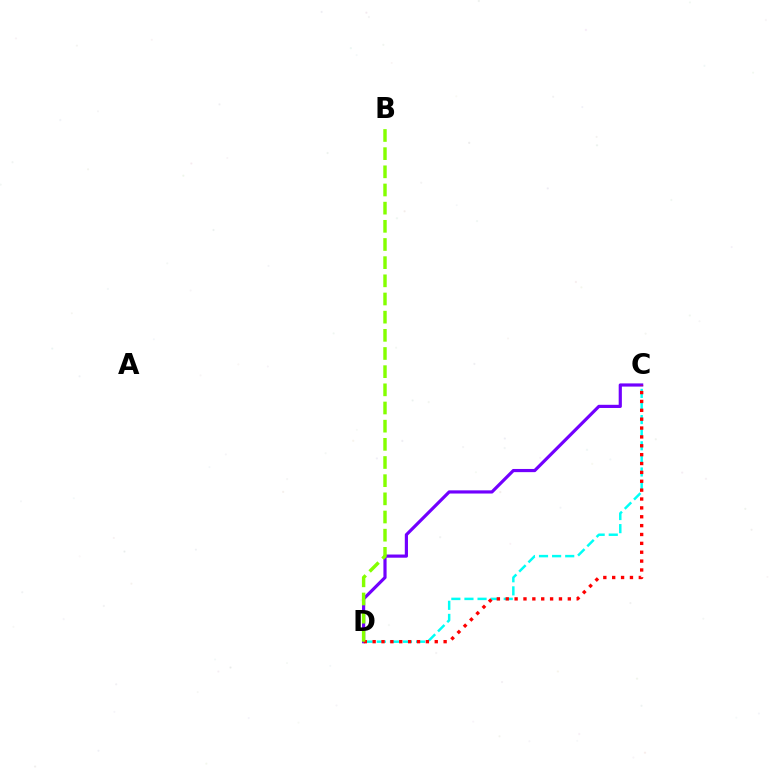{('C', 'D'): [{'color': '#7200ff', 'line_style': 'solid', 'thickness': 2.29}, {'color': '#00fff6', 'line_style': 'dashed', 'thickness': 1.78}, {'color': '#ff0000', 'line_style': 'dotted', 'thickness': 2.41}], ('B', 'D'): [{'color': '#84ff00', 'line_style': 'dashed', 'thickness': 2.47}]}